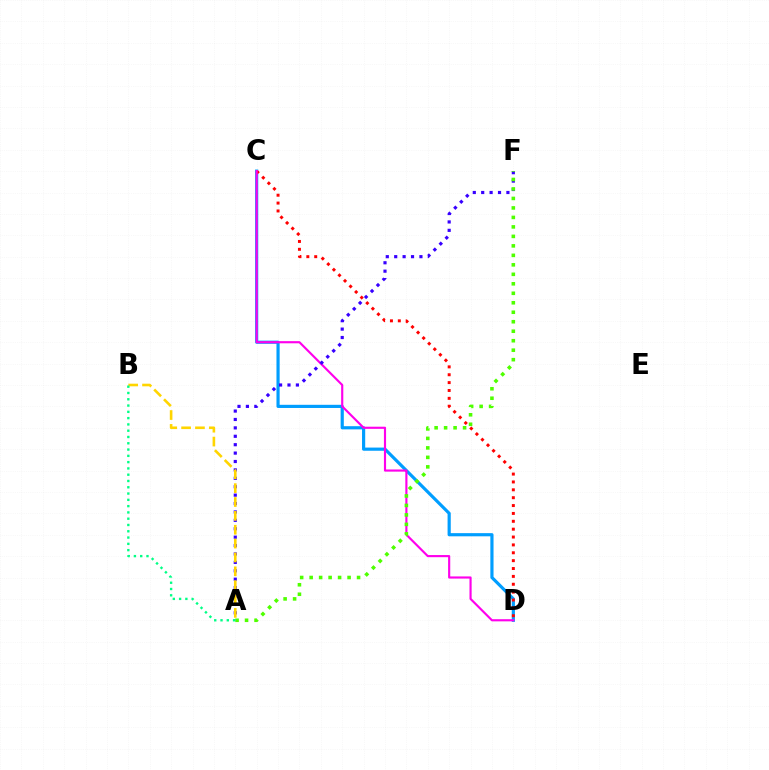{('C', 'D'): [{'color': '#009eff', 'line_style': 'solid', 'thickness': 2.28}, {'color': '#ff0000', 'line_style': 'dotted', 'thickness': 2.14}, {'color': '#ff00ed', 'line_style': 'solid', 'thickness': 1.55}], ('A', 'F'): [{'color': '#3700ff', 'line_style': 'dotted', 'thickness': 2.28}, {'color': '#4fff00', 'line_style': 'dotted', 'thickness': 2.58}], ('A', 'B'): [{'color': '#ffd500', 'line_style': 'dashed', 'thickness': 1.88}, {'color': '#00ff86', 'line_style': 'dotted', 'thickness': 1.71}]}